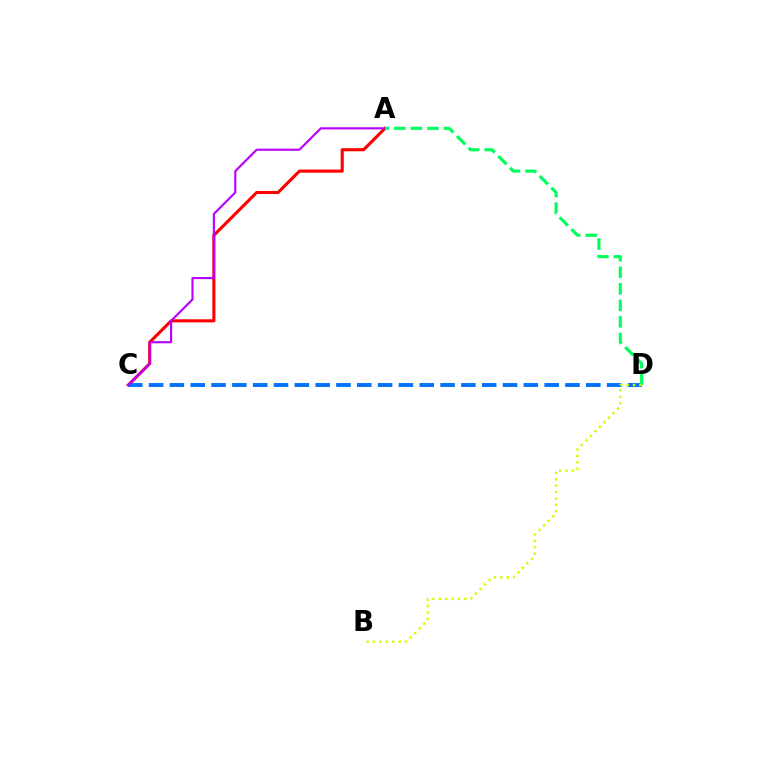{('A', 'C'): [{'color': '#ff0000', 'line_style': 'solid', 'thickness': 2.23}, {'color': '#b900ff', 'line_style': 'solid', 'thickness': 1.54}], ('C', 'D'): [{'color': '#0074ff', 'line_style': 'dashed', 'thickness': 2.83}], ('A', 'D'): [{'color': '#00ff5c', 'line_style': 'dashed', 'thickness': 2.25}], ('B', 'D'): [{'color': '#d1ff00', 'line_style': 'dotted', 'thickness': 1.74}]}